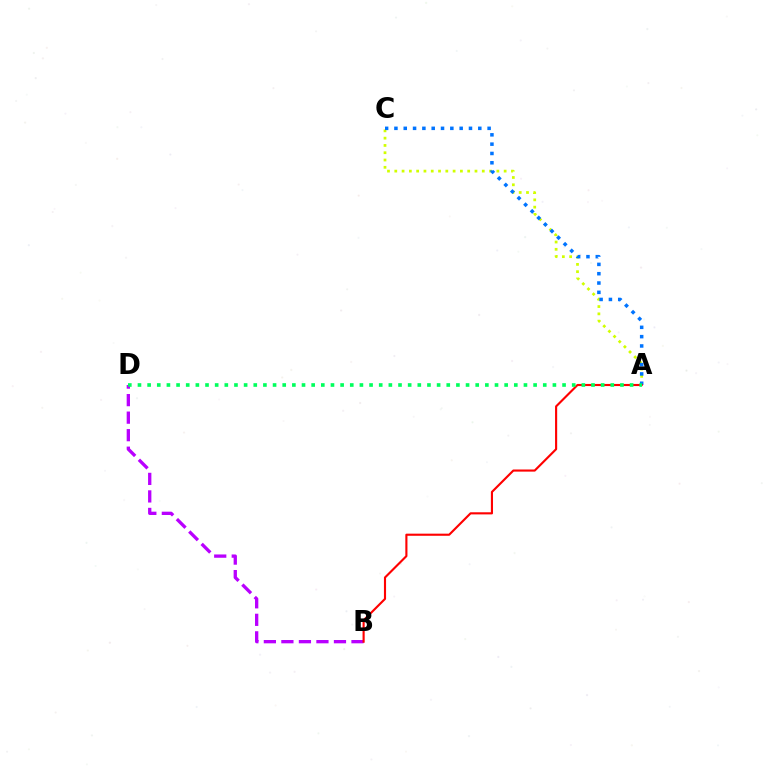{('A', 'C'): [{'color': '#d1ff00', 'line_style': 'dotted', 'thickness': 1.98}, {'color': '#0074ff', 'line_style': 'dotted', 'thickness': 2.53}], ('B', 'D'): [{'color': '#b900ff', 'line_style': 'dashed', 'thickness': 2.38}], ('A', 'B'): [{'color': '#ff0000', 'line_style': 'solid', 'thickness': 1.53}], ('A', 'D'): [{'color': '#00ff5c', 'line_style': 'dotted', 'thickness': 2.62}]}